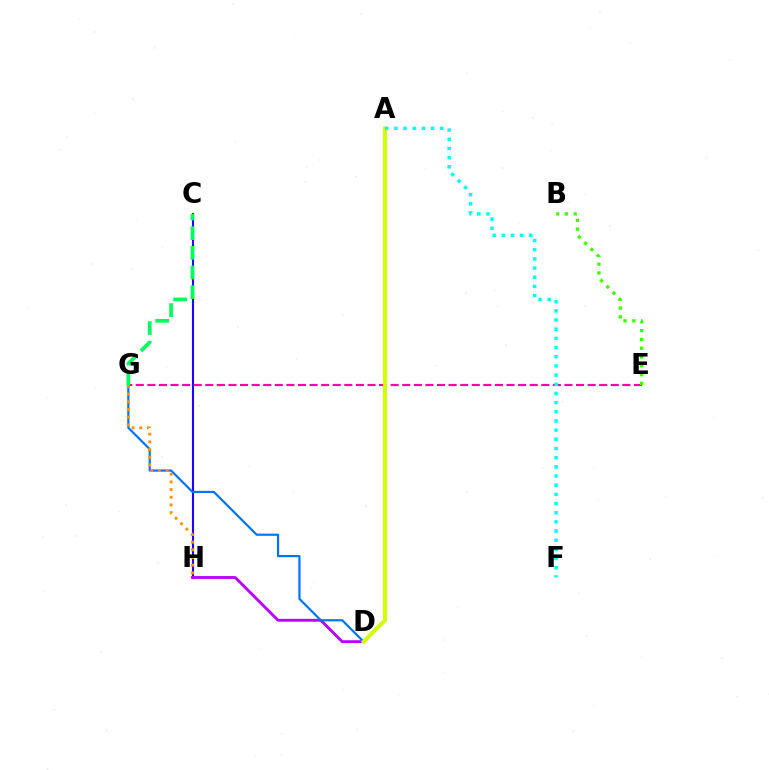{('C', 'H'): [{'color': '#2500ff', 'line_style': 'solid', 'thickness': 1.52}], ('D', 'H'): [{'color': '#b900ff', 'line_style': 'solid', 'thickness': 2.05}], ('A', 'D'): [{'color': '#ff0000', 'line_style': 'solid', 'thickness': 1.68}, {'color': '#d1ff00', 'line_style': 'solid', 'thickness': 2.83}], ('D', 'G'): [{'color': '#0074ff', 'line_style': 'solid', 'thickness': 1.59}], ('E', 'G'): [{'color': '#ff00ac', 'line_style': 'dashed', 'thickness': 1.57}], ('G', 'H'): [{'color': '#ff9400', 'line_style': 'dotted', 'thickness': 2.09}], ('B', 'E'): [{'color': '#3dff00', 'line_style': 'dotted', 'thickness': 2.39}], ('C', 'G'): [{'color': '#00ff5c', 'line_style': 'dashed', 'thickness': 2.67}], ('A', 'F'): [{'color': '#00fff6', 'line_style': 'dotted', 'thickness': 2.49}]}